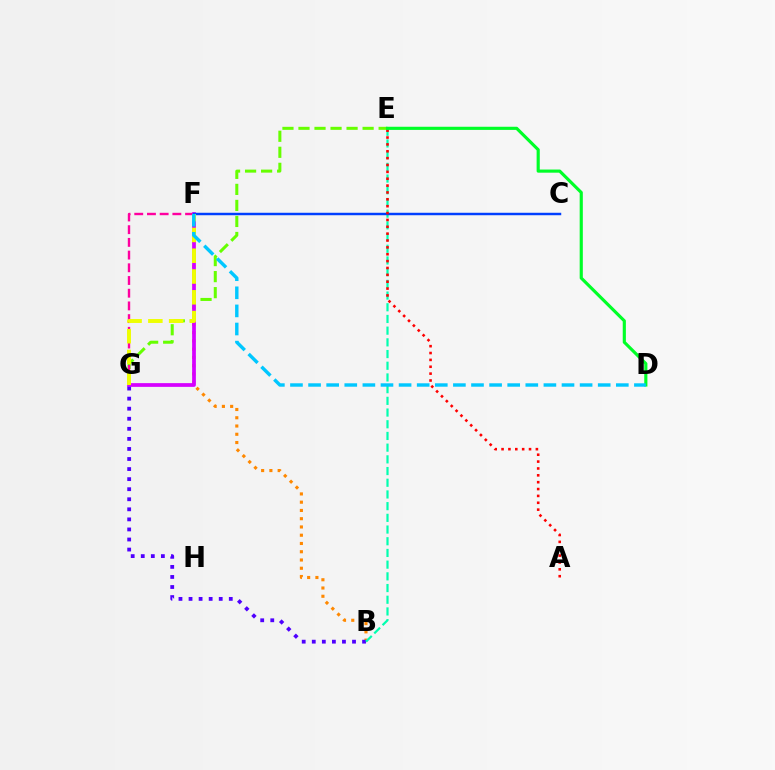{('E', 'G'): [{'color': '#66ff00', 'line_style': 'dashed', 'thickness': 2.18}], ('F', 'G'): [{'color': '#ff00a0', 'line_style': 'dashed', 'thickness': 1.73}, {'color': '#d600ff', 'line_style': 'solid', 'thickness': 2.69}, {'color': '#eeff00', 'line_style': 'dashed', 'thickness': 2.82}], ('B', 'F'): [{'color': '#ff8800', 'line_style': 'dotted', 'thickness': 2.24}], ('B', 'G'): [{'color': '#4f00ff', 'line_style': 'dotted', 'thickness': 2.73}], ('B', 'E'): [{'color': '#00ffaf', 'line_style': 'dashed', 'thickness': 1.59}], ('C', 'F'): [{'color': '#003fff', 'line_style': 'solid', 'thickness': 1.77}], ('A', 'E'): [{'color': '#ff0000', 'line_style': 'dotted', 'thickness': 1.87}], ('D', 'E'): [{'color': '#00ff27', 'line_style': 'solid', 'thickness': 2.26}], ('D', 'F'): [{'color': '#00c7ff', 'line_style': 'dashed', 'thickness': 2.46}]}